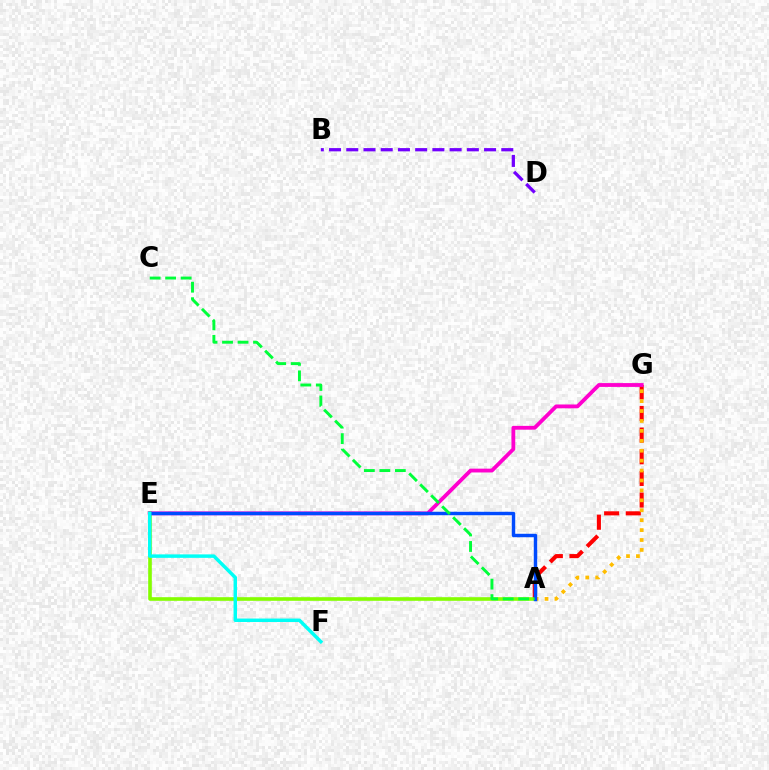{('A', 'G'): [{'color': '#ff0000', 'line_style': 'dashed', 'thickness': 2.94}, {'color': '#ffbd00', 'line_style': 'dotted', 'thickness': 2.7}], ('B', 'D'): [{'color': '#7200ff', 'line_style': 'dashed', 'thickness': 2.34}], ('A', 'E'): [{'color': '#84ff00', 'line_style': 'solid', 'thickness': 2.61}, {'color': '#004bff', 'line_style': 'solid', 'thickness': 2.48}], ('E', 'G'): [{'color': '#ff00cf', 'line_style': 'solid', 'thickness': 2.75}], ('E', 'F'): [{'color': '#00fff6', 'line_style': 'solid', 'thickness': 2.49}], ('A', 'C'): [{'color': '#00ff39', 'line_style': 'dashed', 'thickness': 2.11}]}